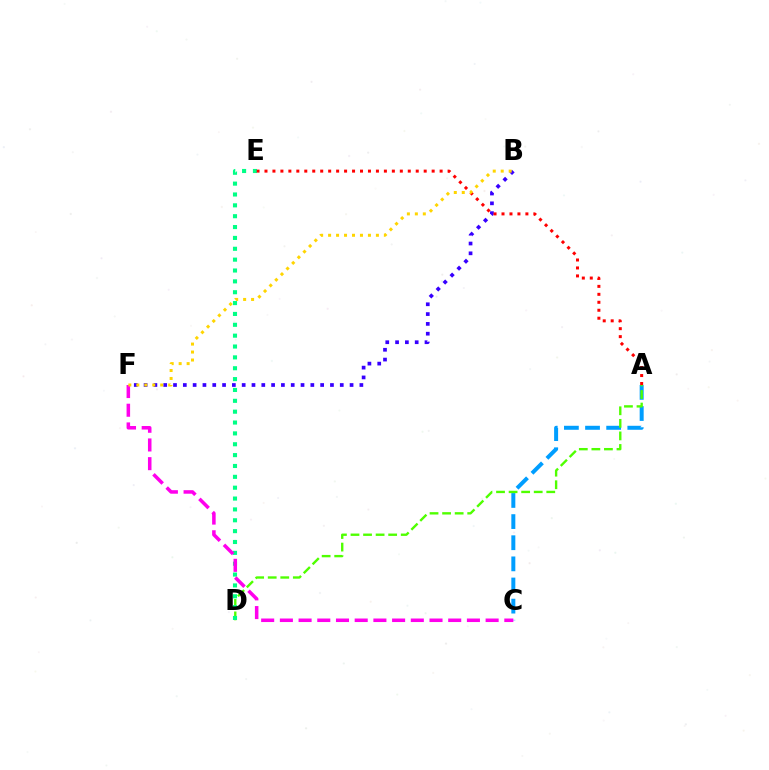{('A', 'C'): [{'color': '#009eff', 'line_style': 'dashed', 'thickness': 2.87}], ('A', 'D'): [{'color': '#4fff00', 'line_style': 'dashed', 'thickness': 1.71}], ('B', 'F'): [{'color': '#3700ff', 'line_style': 'dotted', 'thickness': 2.67}, {'color': '#ffd500', 'line_style': 'dotted', 'thickness': 2.16}], ('D', 'E'): [{'color': '#00ff86', 'line_style': 'dotted', 'thickness': 2.95}], ('C', 'F'): [{'color': '#ff00ed', 'line_style': 'dashed', 'thickness': 2.54}], ('A', 'E'): [{'color': '#ff0000', 'line_style': 'dotted', 'thickness': 2.16}]}